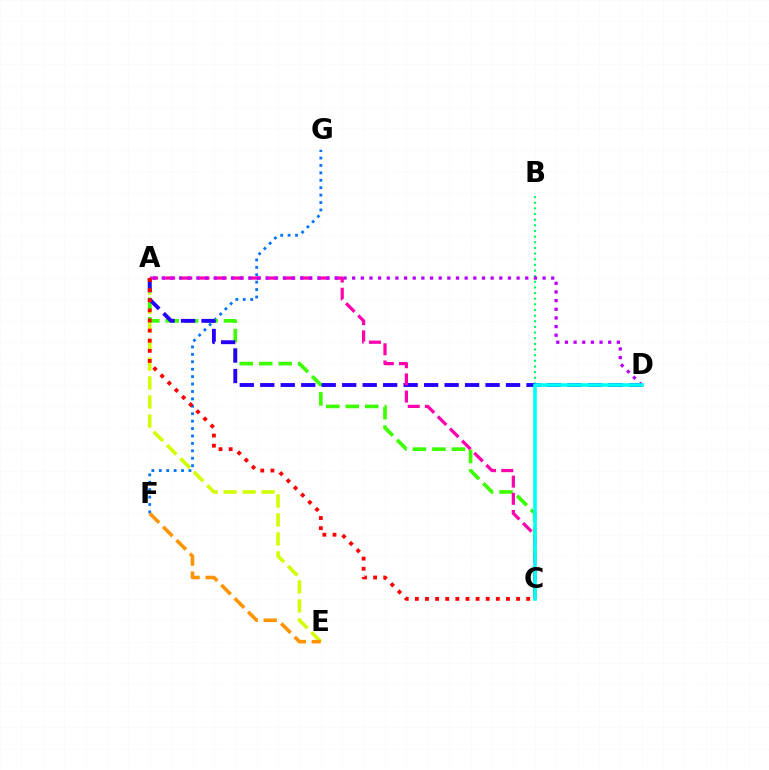{('B', 'C'): [{'color': '#00ff5c', 'line_style': 'dotted', 'thickness': 1.53}], ('F', 'G'): [{'color': '#0074ff', 'line_style': 'dotted', 'thickness': 2.02}], ('A', 'E'): [{'color': '#d1ff00', 'line_style': 'dashed', 'thickness': 2.58}], ('A', 'C'): [{'color': '#3dff00', 'line_style': 'dashed', 'thickness': 2.65}, {'color': '#ff00ac', 'line_style': 'dashed', 'thickness': 2.33}, {'color': '#ff0000', 'line_style': 'dotted', 'thickness': 2.75}], ('A', 'D'): [{'color': '#2500ff', 'line_style': 'dashed', 'thickness': 2.78}, {'color': '#b900ff', 'line_style': 'dotted', 'thickness': 2.35}], ('E', 'F'): [{'color': '#ff9400', 'line_style': 'dashed', 'thickness': 2.58}], ('C', 'D'): [{'color': '#00fff6', 'line_style': 'solid', 'thickness': 2.59}]}